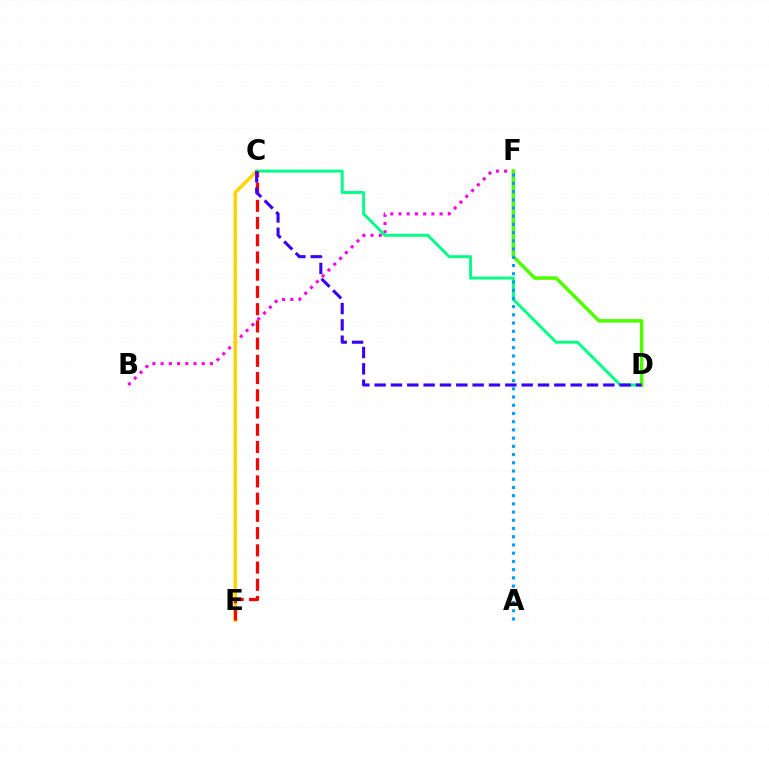{('B', 'F'): [{'color': '#ff00ed', 'line_style': 'dotted', 'thickness': 2.23}], ('C', 'E'): [{'color': '#ffd500', 'line_style': 'solid', 'thickness': 2.56}, {'color': '#ff0000', 'line_style': 'dashed', 'thickness': 2.34}], ('C', 'D'): [{'color': '#00ff86', 'line_style': 'solid', 'thickness': 2.12}, {'color': '#3700ff', 'line_style': 'dashed', 'thickness': 2.22}], ('D', 'F'): [{'color': '#4fff00', 'line_style': 'solid', 'thickness': 2.52}], ('A', 'F'): [{'color': '#009eff', 'line_style': 'dotted', 'thickness': 2.23}]}